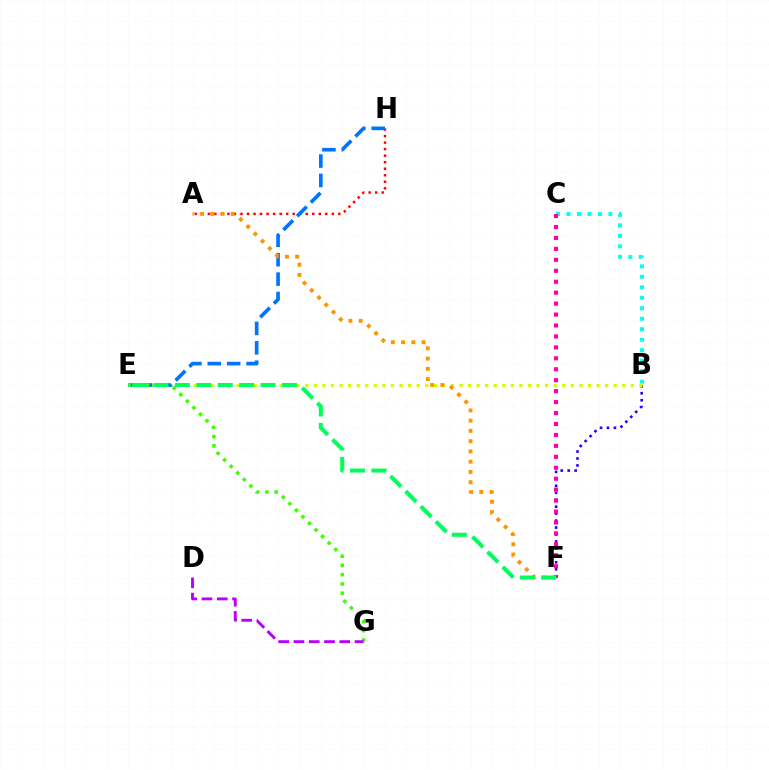{('A', 'H'): [{'color': '#ff0000', 'line_style': 'dotted', 'thickness': 1.77}], ('B', 'F'): [{'color': '#2500ff', 'line_style': 'dotted', 'thickness': 1.89}], ('B', 'C'): [{'color': '#00fff6', 'line_style': 'dotted', 'thickness': 2.85}], ('B', 'E'): [{'color': '#d1ff00', 'line_style': 'dotted', 'thickness': 2.33}], ('E', 'H'): [{'color': '#0074ff', 'line_style': 'dashed', 'thickness': 2.63}], ('C', 'F'): [{'color': '#ff00ac', 'line_style': 'dotted', 'thickness': 2.97}], ('E', 'G'): [{'color': '#3dff00', 'line_style': 'dotted', 'thickness': 2.52}], ('A', 'F'): [{'color': '#ff9400', 'line_style': 'dotted', 'thickness': 2.79}], ('D', 'G'): [{'color': '#b900ff', 'line_style': 'dashed', 'thickness': 2.08}], ('E', 'F'): [{'color': '#00ff5c', 'line_style': 'dashed', 'thickness': 2.91}]}